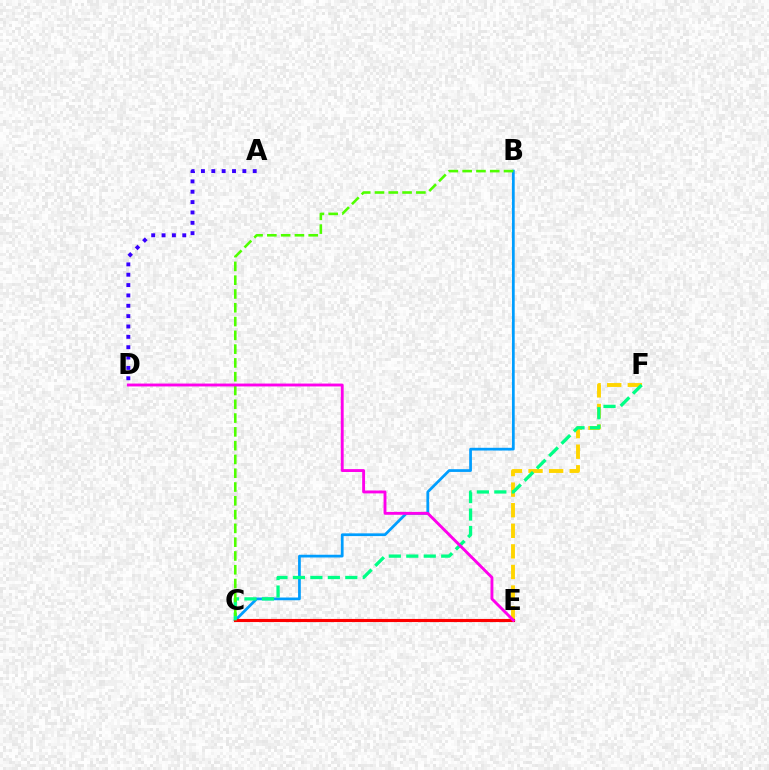{('B', 'C'): [{'color': '#009eff', 'line_style': 'solid', 'thickness': 1.97}, {'color': '#4fff00', 'line_style': 'dashed', 'thickness': 1.87}], ('E', 'F'): [{'color': '#ffd500', 'line_style': 'dashed', 'thickness': 2.8}], ('A', 'D'): [{'color': '#3700ff', 'line_style': 'dotted', 'thickness': 2.81}], ('C', 'E'): [{'color': '#ff0000', 'line_style': 'solid', 'thickness': 2.25}], ('C', 'F'): [{'color': '#00ff86', 'line_style': 'dashed', 'thickness': 2.37}], ('D', 'E'): [{'color': '#ff00ed', 'line_style': 'solid', 'thickness': 2.08}]}